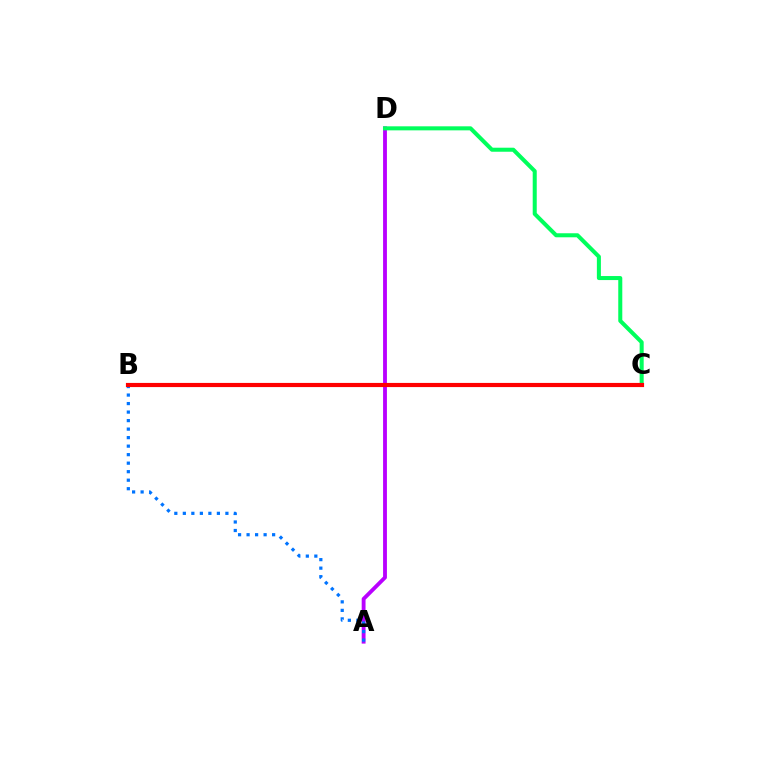{('A', 'D'): [{'color': '#b900ff', 'line_style': 'solid', 'thickness': 2.77}], ('C', 'D'): [{'color': '#00ff5c', 'line_style': 'solid', 'thickness': 2.9}], ('A', 'B'): [{'color': '#0074ff', 'line_style': 'dotted', 'thickness': 2.31}], ('B', 'C'): [{'color': '#d1ff00', 'line_style': 'solid', 'thickness': 1.65}, {'color': '#ff0000', 'line_style': 'solid', 'thickness': 2.99}]}